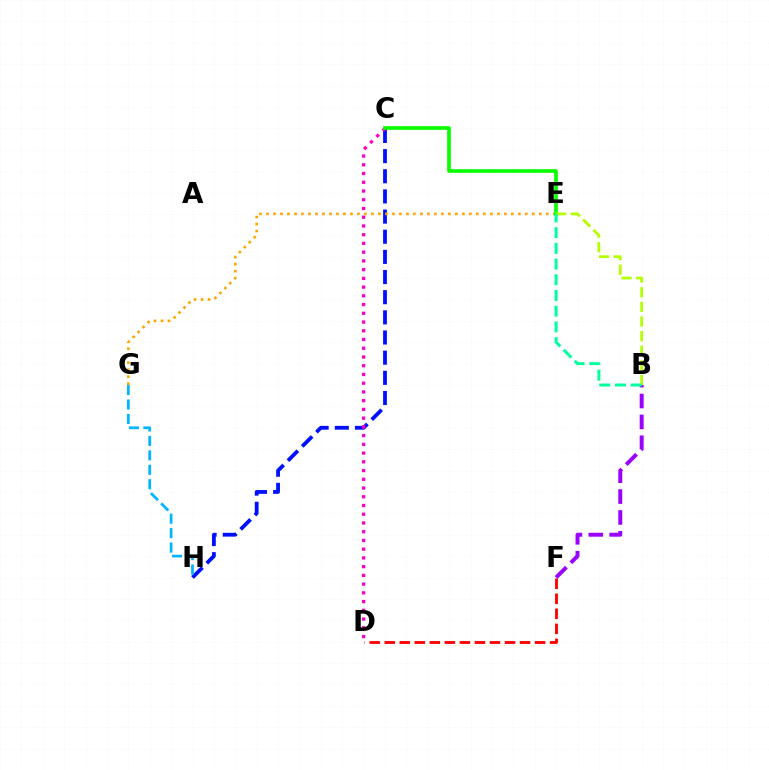{('C', 'H'): [{'color': '#0010ff', 'line_style': 'dashed', 'thickness': 2.74}], ('C', 'D'): [{'color': '#ff00bd', 'line_style': 'dotted', 'thickness': 2.37}], ('E', 'G'): [{'color': '#ffa500', 'line_style': 'dotted', 'thickness': 1.9}], ('G', 'H'): [{'color': '#00b5ff', 'line_style': 'dashed', 'thickness': 1.96}], ('D', 'F'): [{'color': '#ff0000', 'line_style': 'dashed', 'thickness': 2.04}], ('C', 'E'): [{'color': '#08ff00', 'line_style': 'solid', 'thickness': 2.65}], ('B', 'E'): [{'color': '#b3ff00', 'line_style': 'dashed', 'thickness': 1.99}, {'color': '#00ff9d', 'line_style': 'dashed', 'thickness': 2.13}], ('B', 'F'): [{'color': '#9b00ff', 'line_style': 'dashed', 'thickness': 2.84}]}